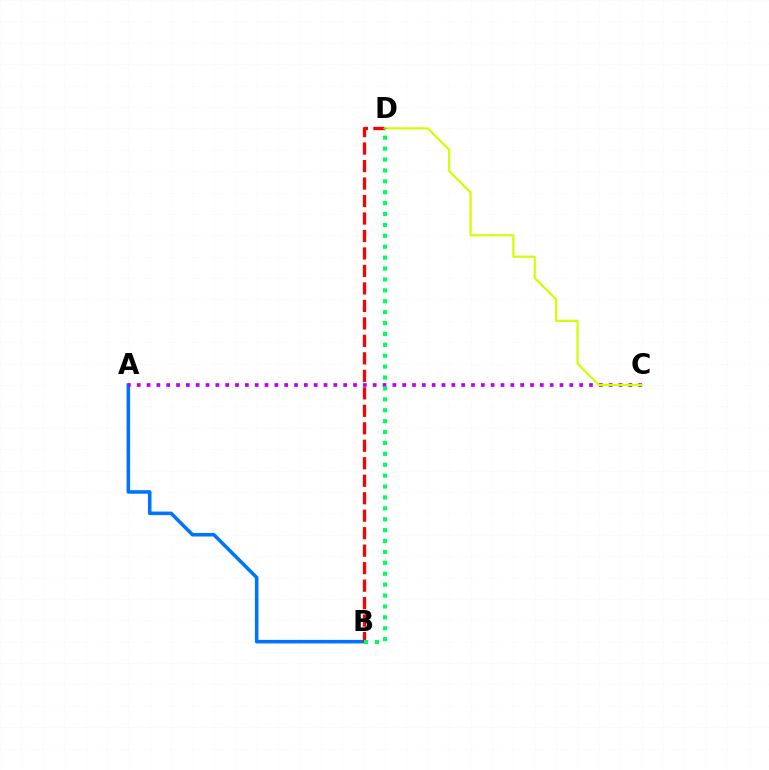{('A', 'B'): [{'color': '#0074ff', 'line_style': 'solid', 'thickness': 2.57}], ('B', 'D'): [{'color': '#ff0000', 'line_style': 'dashed', 'thickness': 2.38}, {'color': '#00ff5c', 'line_style': 'dotted', 'thickness': 2.96}], ('A', 'C'): [{'color': '#b900ff', 'line_style': 'dotted', 'thickness': 2.67}], ('C', 'D'): [{'color': '#d1ff00', 'line_style': 'solid', 'thickness': 1.58}]}